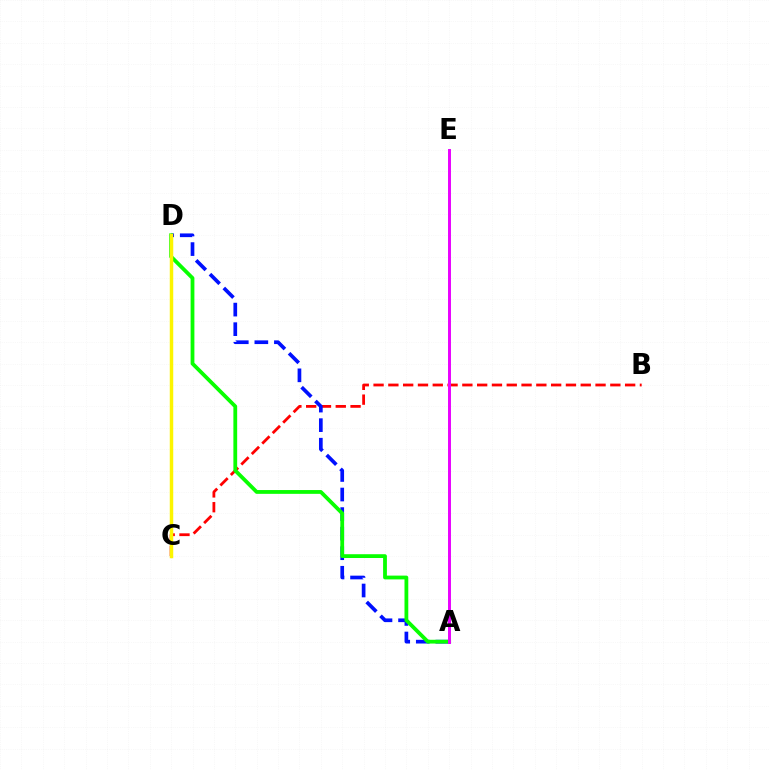{('B', 'C'): [{'color': '#ff0000', 'line_style': 'dashed', 'thickness': 2.01}], ('A', 'E'): [{'color': '#00fff6', 'line_style': 'solid', 'thickness': 1.81}, {'color': '#ee00ff', 'line_style': 'solid', 'thickness': 2.11}], ('A', 'D'): [{'color': '#0010ff', 'line_style': 'dashed', 'thickness': 2.66}, {'color': '#08ff00', 'line_style': 'solid', 'thickness': 2.73}], ('C', 'D'): [{'color': '#fcf500', 'line_style': 'solid', 'thickness': 2.5}]}